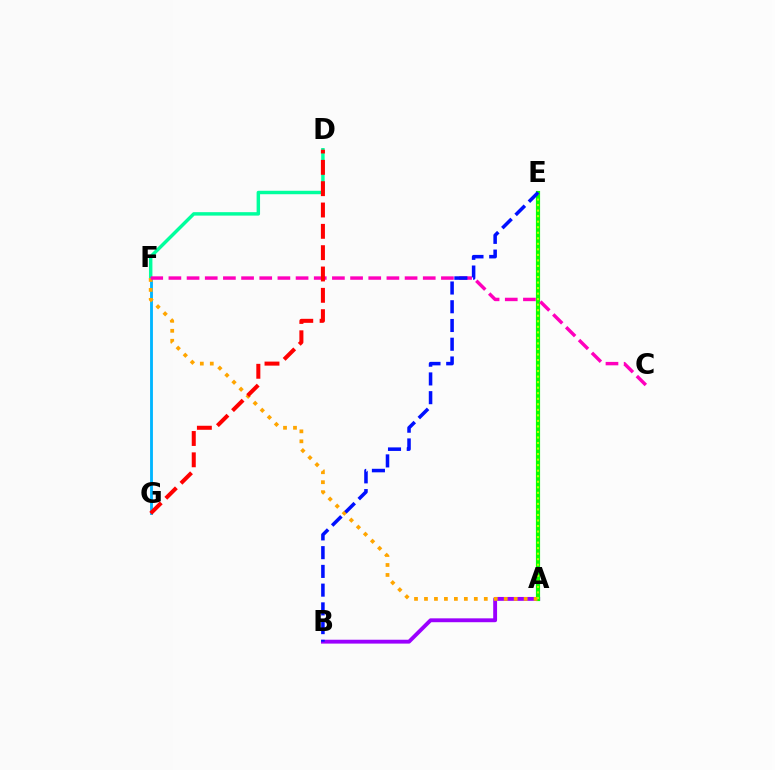{('A', 'B'): [{'color': '#9b00ff', 'line_style': 'solid', 'thickness': 2.78}], ('D', 'F'): [{'color': '#00ff9d', 'line_style': 'solid', 'thickness': 2.48}], ('F', 'G'): [{'color': '#00b5ff', 'line_style': 'solid', 'thickness': 2.05}], ('A', 'E'): [{'color': '#08ff00', 'line_style': 'solid', 'thickness': 3.0}, {'color': '#b3ff00', 'line_style': 'dotted', 'thickness': 1.5}], ('A', 'F'): [{'color': '#ffa500', 'line_style': 'dotted', 'thickness': 2.71}], ('C', 'F'): [{'color': '#ff00bd', 'line_style': 'dashed', 'thickness': 2.47}], ('D', 'G'): [{'color': '#ff0000', 'line_style': 'dashed', 'thickness': 2.9}], ('B', 'E'): [{'color': '#0010ff', 'line_style': 'dashed', 'thickness': 2.55}]}